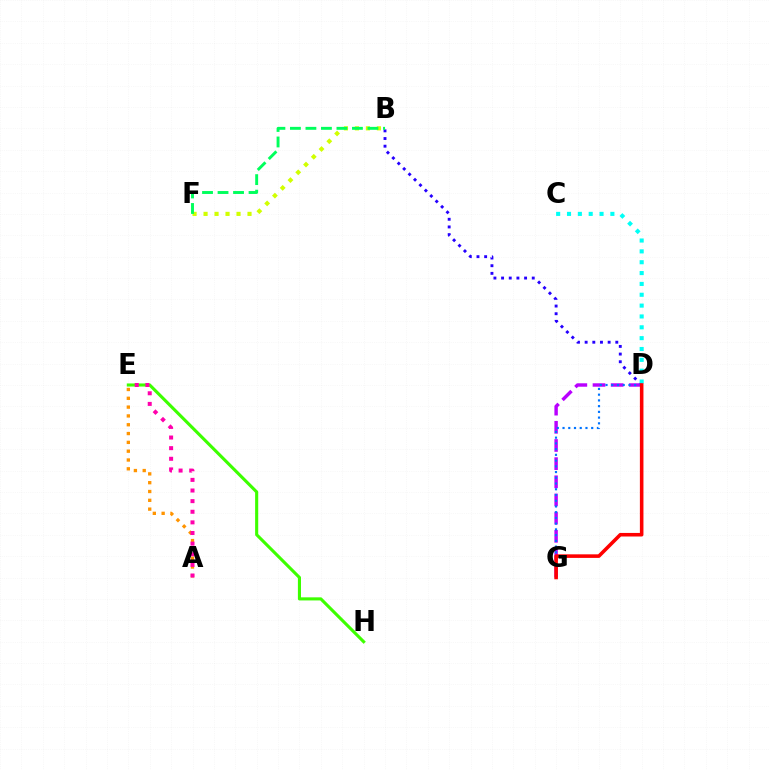{('B', 'F'): [{'color': '#d1ff00', 'line_style': 'dotted', 'thickness': 2.99}, {'color': '#00ff5c', 'line_style': 'dashed', 'thickness': 2.11}], ('B', 'D'): [{'color': '#2500ff', 'line_style': 'dotted', 'thickness': 2.08}], ('E', 'H'): [{'color': '#3dff00', 'line_style': 'solid', 'thickness': 2.23}], ('A', 'E'): [{'color': '#ff9400', 'line_style': 'dotted', 'thickness': 2.39}, {'color': '#ff00ac', 'line_style': 'dotted', 'thickness': 2.89}], ('D', 'G'): [{'color': '#b900ff', 'line_style': 'dashed', 'thickness': 2.47}, {'color': '#0074ff', 'line_style': 'dotted', 'thickness': 1.56}, {'color': '#ff0000', 'line_style': 'solid', 'thickness': 2.57}], ('C', 'D'): [{'color': '#00fff6', 'line_style': 'dotted', 'thickness': 2.95}]}